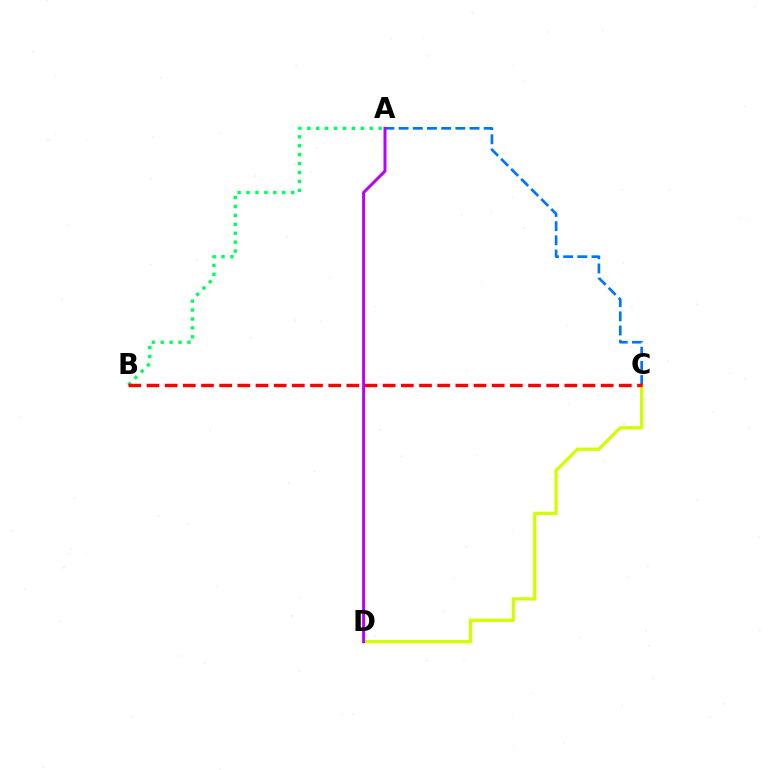{('C', 'D'): [{'color': '#d1ff00', 'line_style': 'solid', 'thickness': 2.35}], ('A', 'C'): [{'color': '#0074ff', 'line_style': 'dashed', 'thickness': 1.93}], ('A', 'B'): [{'color': '#00ff5c', 'line_style': 'dotted', 'thickness': 2.42}], ('B', 'C'): [{'color': '#ff0000', 'line_style': 'dashed', 'thickness': 2.47}], ('A', 'D'): [{'color': '#b900ff', 'line_style': 'solid', 'thickness': 2.15}]}